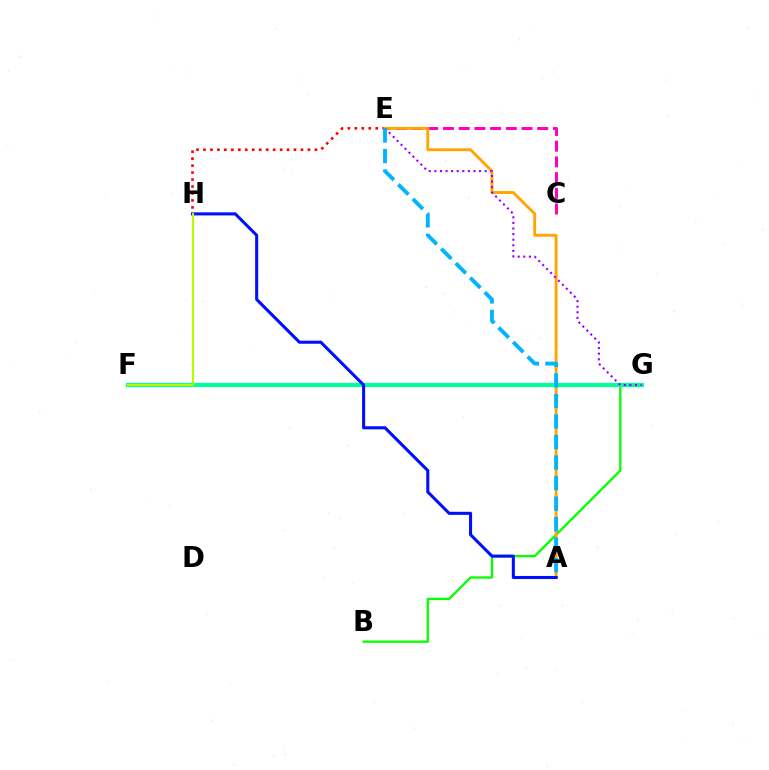{('B', 'G'): [{'color': '#08ff00', 'line_style': 'solid', 'thickness': 1.67}], ('F', 'G'): [{'color': '#00ff9d', 'line_style': 'solid', 'thickness': 2.99}], ('E', 'H'): [{'color': '#ff0000', 'line_style': 'dotted', 'thickness': 1.89}], ('C', 'E'): [{'color': '#ff00bd', 'line_style': 'dashed', 'thickness': 2.13}], ('A', 'E'): [{'color': '#ffa500', 'line_style': 'solid', 'thickness': 2.08}, {'color': '#00b5ff', 'line_style': 'dashed', 'thickness': 2.79}], ('A', 'H'): [{'color': '#0010ff', 'line_style': 'solid', 'thickness': 2.21}], ('E', 'G'): [{'color': '#9b00ff', 'line_style': 'dotted', 'thickness': 1.52}], ('F', 'H'): [{'color': '#b3ff00', 'line_style': 'solid', 'thickness': 1.51}]}